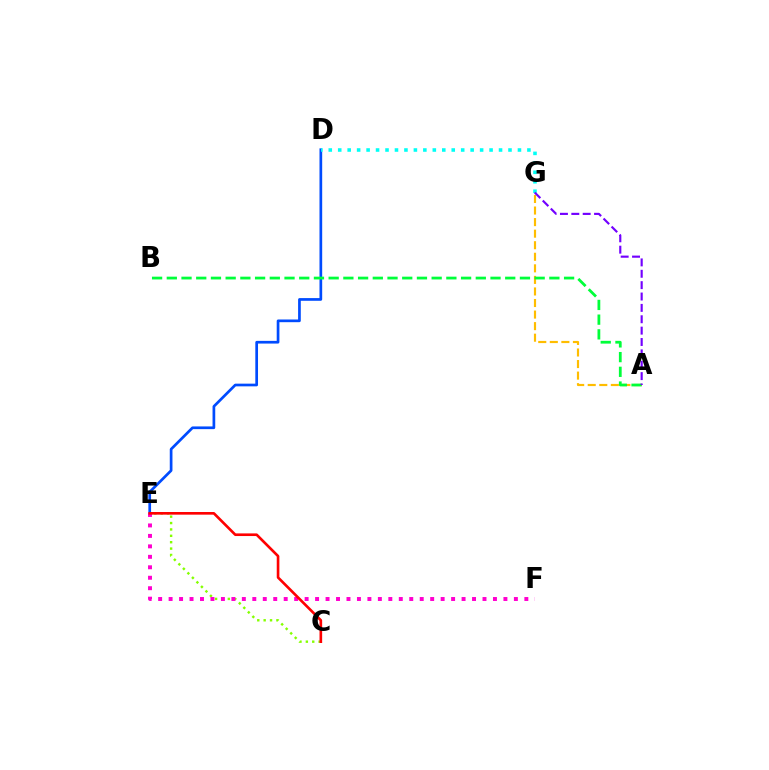{('A', 'G'): [{'color': '#ffbd00', 'line_style': 'dashed', 'thickness': 1.57}, {'color': '#7200ff', 'line_style': 'dashed', 'thickness': 1.54}], ('C', 'E'): [{'color': '#84ff00', 'line_style': 'dotted', 'thickness': 1.73}, {'color': '#ff0000', 'line_style': 'solid', 'thickness': 1.9}], ('D', 'E'): [{'color': '#004bff', 'line_style': 'solid', 'thickness': 1.94}], ('A', 'B'): [{'color': '#00ff39', 'line_style': 'dashed', 'thickness': 2.0}], ('D', 'G'): [{'color': '#00fff6', 'line_style': 'dotted', 'thickness': 2.57}], ('E', 'F'): [{'color': '#ff00cf', 'line_style': 'dotted', 'thickness': 2.84}]}